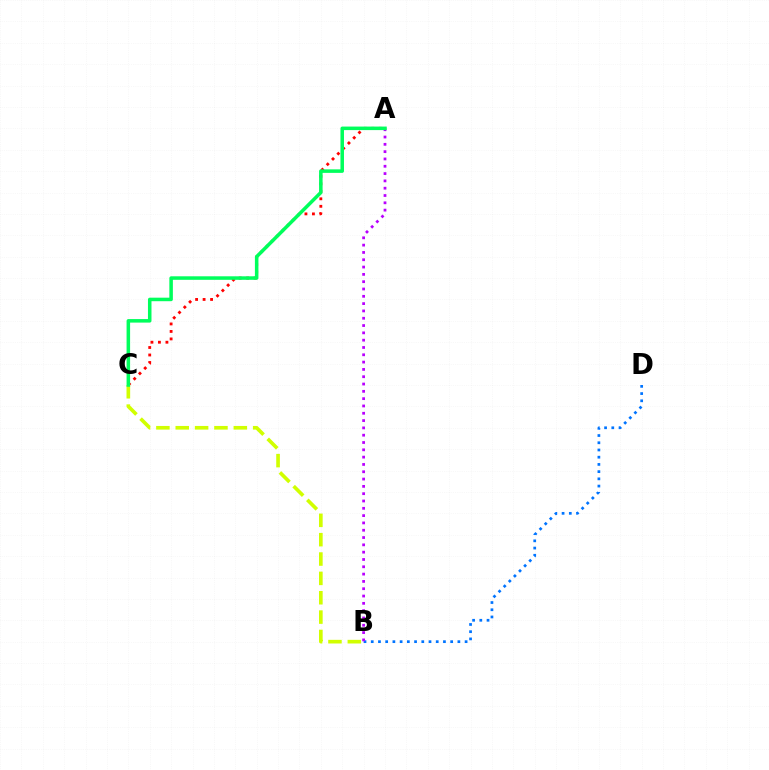{('B', 'C'): [{'color': '#d1ff00', 'line_style': 'dashed', 'thickness': 2.63}], ('A', 'C'): [{'color': '#ff0000', 'line_style': 'dotted', 'thickness': 2.04}, {'color': '#00ff5c', 'line_style': 'solid', 'thickness': 2.54}], ('B', 'D'): [{'color': '#0074ff', 'line_style': 'dotted', 'thickness': 1.96}], ('A', 'B'): [{'color': '#b900ff', 'line_style': 'dotted', 'thickness': 1.99}]}